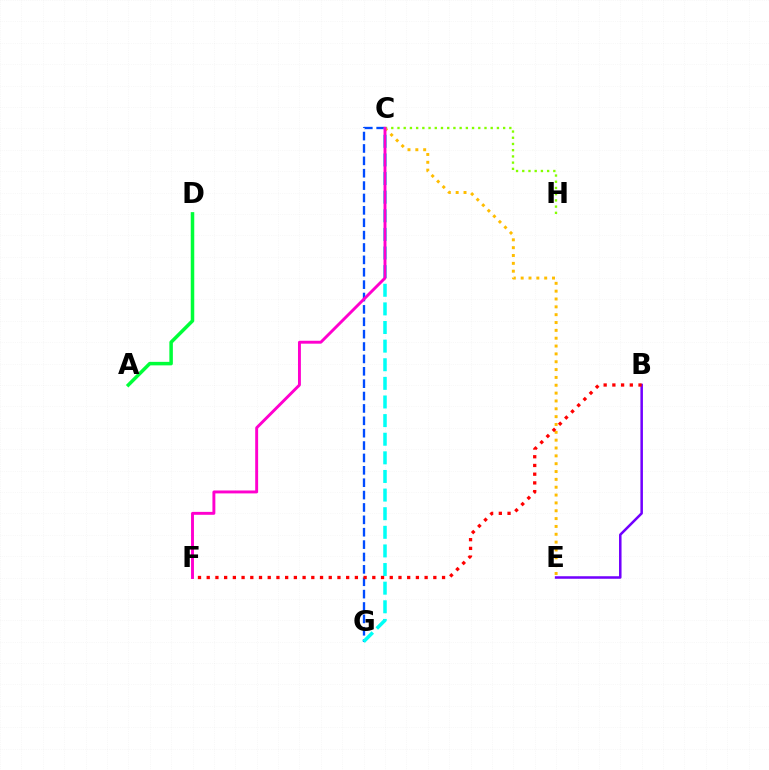{('C', 'H'): [{'color': '#84ff00', 'line_style': 'dotted', 'thickness': 1.69}], ('C', 'G'): [{'color': '#004bff', 'line_style': 'dashed', 'thickness': 1.68}, {'color': '#00fff6', 'line_style': 'dashed', 'thickness': 2.53}], ('C', 'E'): [{'color': '#ffbd00', 'line_style': 'dotted', 'thickness': 2.13}], ('B', 'E'): [{'color': '#7200ff', 'line_style': 'solid', 'thickness': 1.82}], ('A', 'D'): [{'color': '#00ff39', 'line_style': 'solid', 'thickness': 2.53}], ('C', 'F'): [{'color': '#ff00cf', 'line_style': 'solid', 'thickness': 2.1}], ('B', 'F'): [{'color': '#ff0000', 'line_style': 'dotted', 'thickness': 2.37}]}